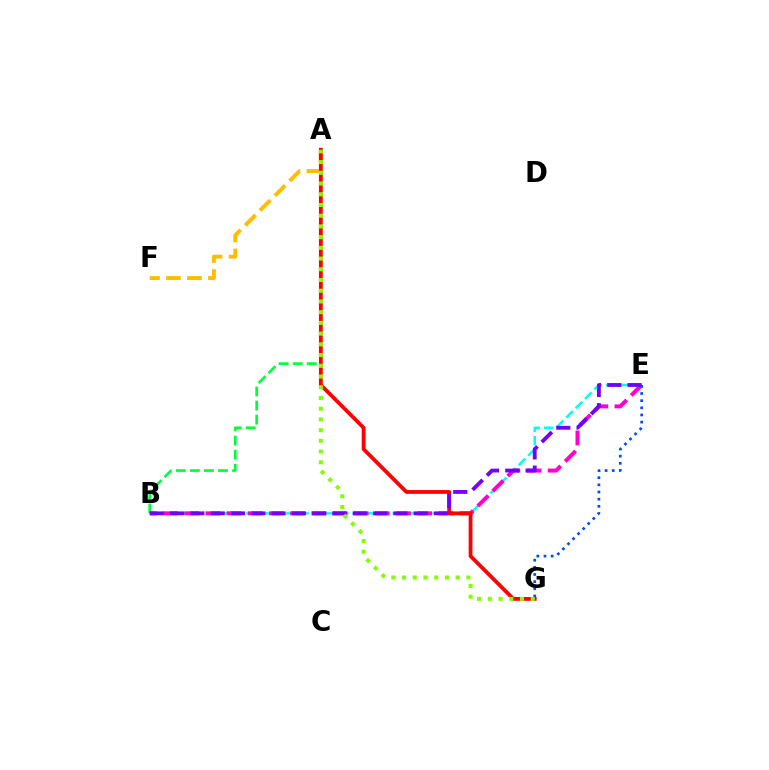{('A', 'F'): [{'color': '#ffbd00', 'line_style': 'dashed', 'thickness': 2.85}], ('B', 'E'): [{'color': '#00fff6', 'line_style': 'dashed', 'thickness': 1.81}, {'color': '#ff00cf', 'line_style': 'dashed', 'thickness': 2.88}, {'color': '#7200ff', 'line_style': 'dashed', 'thickness': 2.76}], ('A', 'B'): [{'color': '#00ff39', 'line_style': 'dashed', 'thickness': 1.91}], ('A', 'G'): [{'color': '#ff0000', 'line_style': 'solid', 'thickness': 2.73}, {'color': '#84ff00', 'line_style': 'dotted', 'thickness': 2.91}], ('E', 'G'): [{'color': '#004bff', 'line_style': 'dotted', 'thickness': 1.94}]}